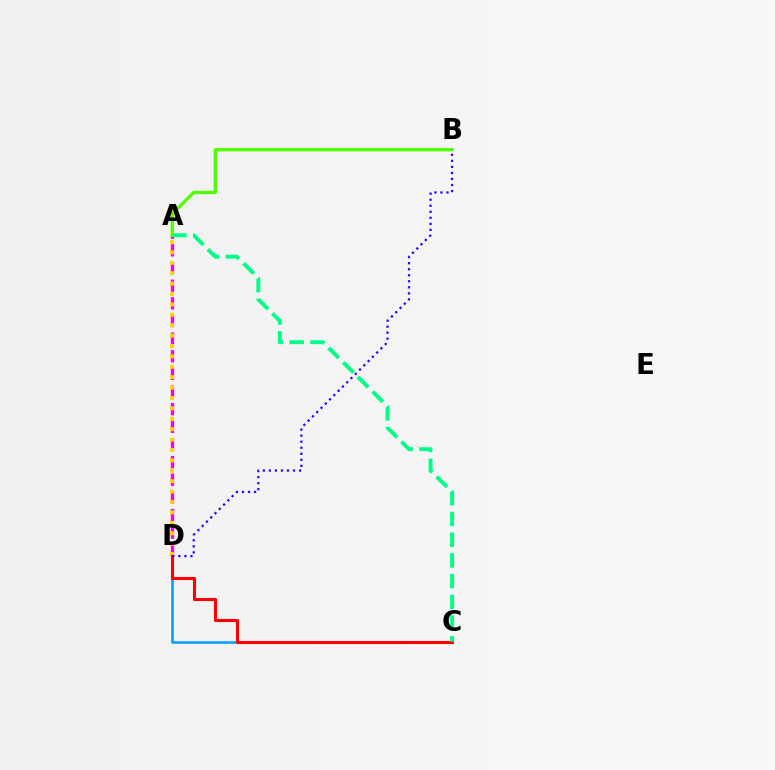{('C', 'D'): [{'color': '#009eff', 'line_style': 'solid', 'thickness': 1.84}, {'color': '#ff0000', 'line_style': 'solid', 'thickness': 2.21}], ('A', 'D'): [{'color': '#ff00ed', 'line_style': 'dashed', 'thickness': 2.4}, {'color': '#ffd500', 'line_style': 'dotted', 'thickness': 2.83}], ('A', 'C'): [{'color': '#00ff86', 'line_style': 'dashed', 'thickness': 2.81}], ('A', 'B'): [{'color': '#4fff00', 'line_style': 'solid', 'thickness': 2.37}], ('B', 'D'): [{'color': '#3700ff', 'line_style': 'dotted', 'thickness': 1.64}]}